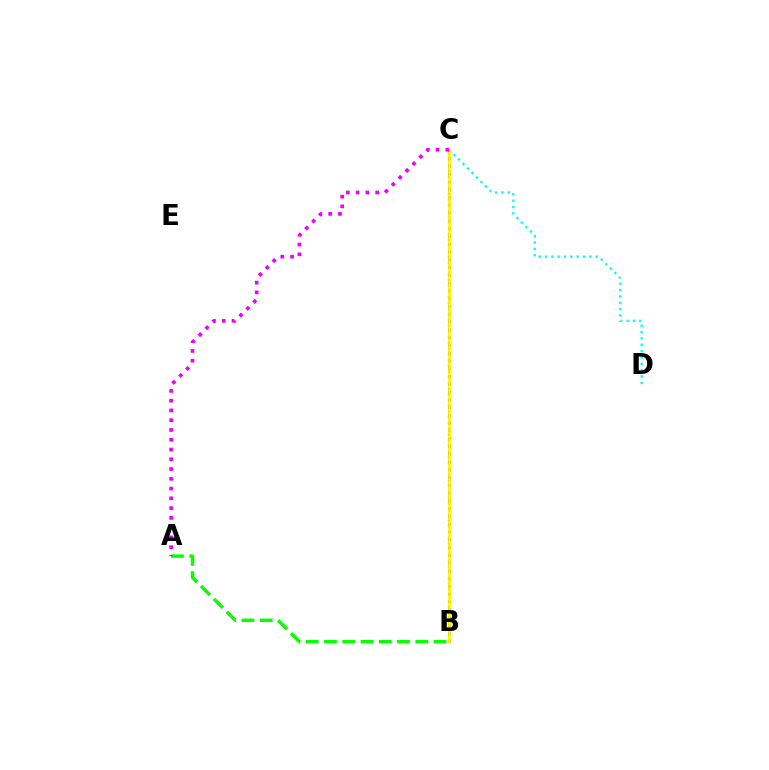{('A', 'B'): [{'color': '#08ff00', 'line_style': 'dashed', 'thickness': 2.48}], ('B', 'C'): [{'color': '#0010ff', 'line_style': 'dotted', 'thickness': 2.11}, {'color': '#ff0000', 'line_style': 'dotted', 'thickness': 1.56}, {'color': '#fcf500', 'line_style': 'solid', 'thickness': 1.97}], ('C', 'D'): [{'color': '#00fff6', 'line_style': 'dotted', 'thickness': 1.72}], ('A', 'C'): [{'color': '#ee00ff', 'line_style': 'dotted', 'thickness': 2.65}]}